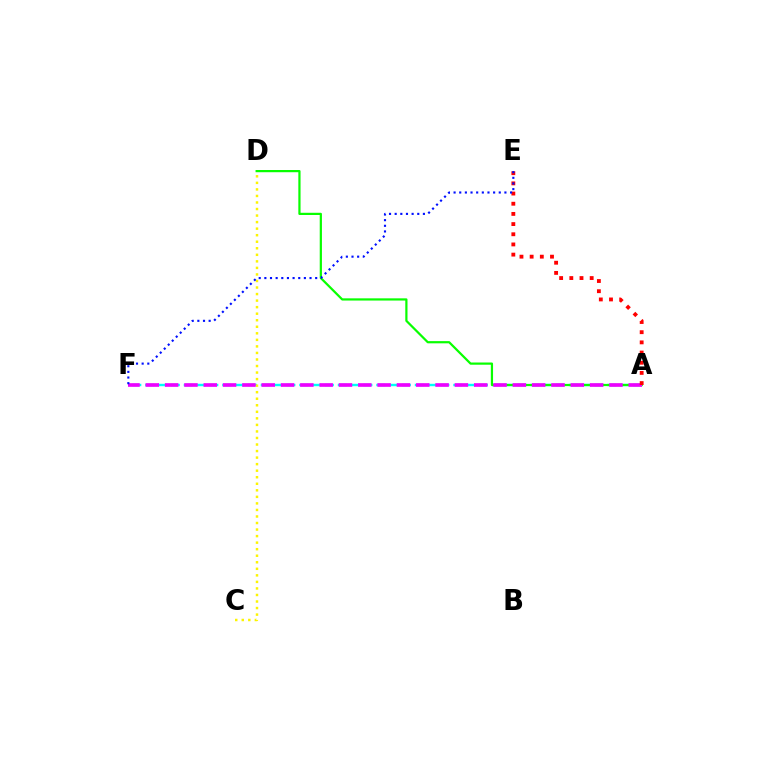{('A', 'F'): [{'color': '#00fff6', 'line_style': 'dashed', 'thickness': 1.74}, {'color': '#ee00ff', 'line_style': 'dashed', 'thickness': 2.62}], ('A', 'D'): [{'color': '#08ff00', 'line_style': 'solid', 'thickness': 1.59}], ('C', 'D'): [{'color': '#fcf500', 'line_style': 'dotted', 'thickness': 1.78}], ('A', 'E'): [{'color': '#ff0000', 'line_style': 'dotted', 'thickness': 2.77}], ('E', 'F'): [{'color': '#0010ff', 'line_style': 'dotted', 'thickness': 1.53}]}